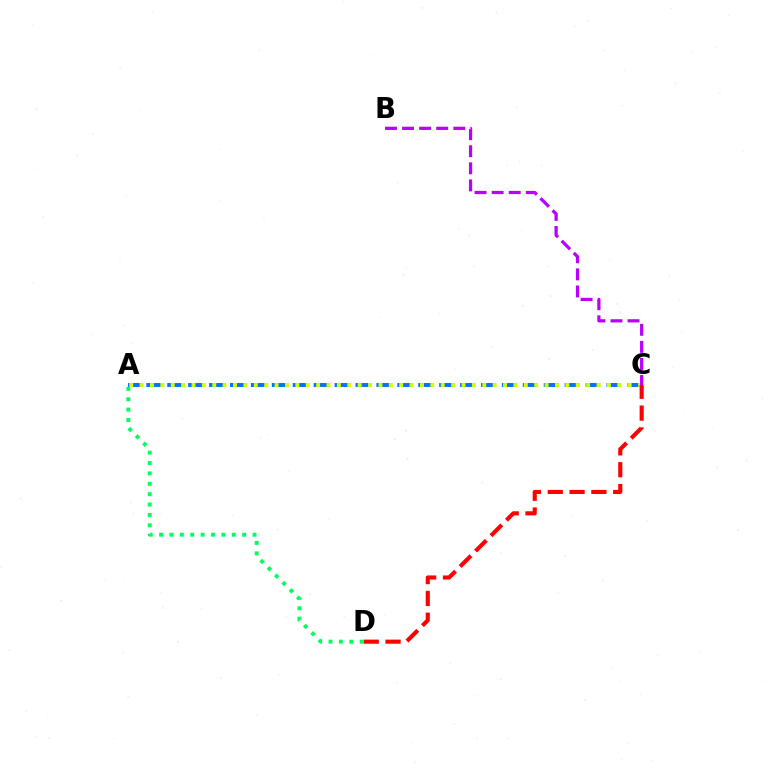{('A', 'C'): [{'color': '#0074ff', 'line_style': 'dashed', 'thickness': 2.84}, {'color': '#d1ff00', 'line_style': 'dotted', 'thickness': 2.82}], ('C', 'D'): [{'color': '#ff0000', 'line_style': 'dashed', 'thickness': 2.96}], ('A', 'D'): [{'color': '#00ff5c', 'line_style': 'dotted', 'thickness': 2.82}], ('B', 'C'): [{'color': '#b900ff', 'line_style': 'dashed', 'thickness': 2.32}]}